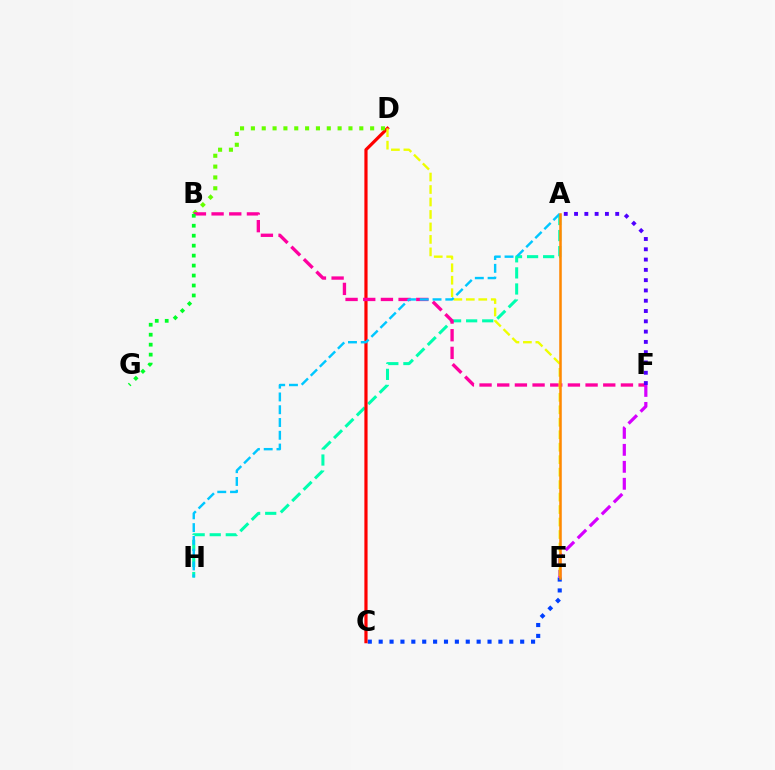{('A', 'H'): [{'color': '#00ffaf', 'line_style': 'dashed', 'thickness': 2.18}, {'color': '#00c7ff', 'line_style': 'dashed', 'thickness': 1.74}], ('C', 'E'): [{'color': '#003fff', 'line_style': 'dotted', 'thickness': 2.96}], ('C', 'D'): [{'color': '#ff0000', 'line_style': 'solid', 'thickness': 2.3}], ('B', 'D'): [{'color': '#66ff00', 'line_style': 'dotted', 'thickness': 2.95}], ('B', 'F'): [{'color': '#ff00a0', 'line_style': 'dashed', 'thickness': 2.4}], ('E', 'F'): [{'color': '#d600ff', 'line_style': 'dashed', 'thickness': 2.31}], ('D', 'E'): [{'color': '#eeff00', 'line_style': 'dashed', 'thickness': 1.69}], ('A', 'F'): [{'color': '#4f00ff', 'line_style': 'dotted', 'thickness': 2.8}], ('A', 'E'): [{'color': '#ff8800', 'line_style': 'solid', 'thickness': 1.82}], ('B', 'G'): [{'color': '#00ff27', 'line_style': 'dotted', 'thickness': 2.71}]}